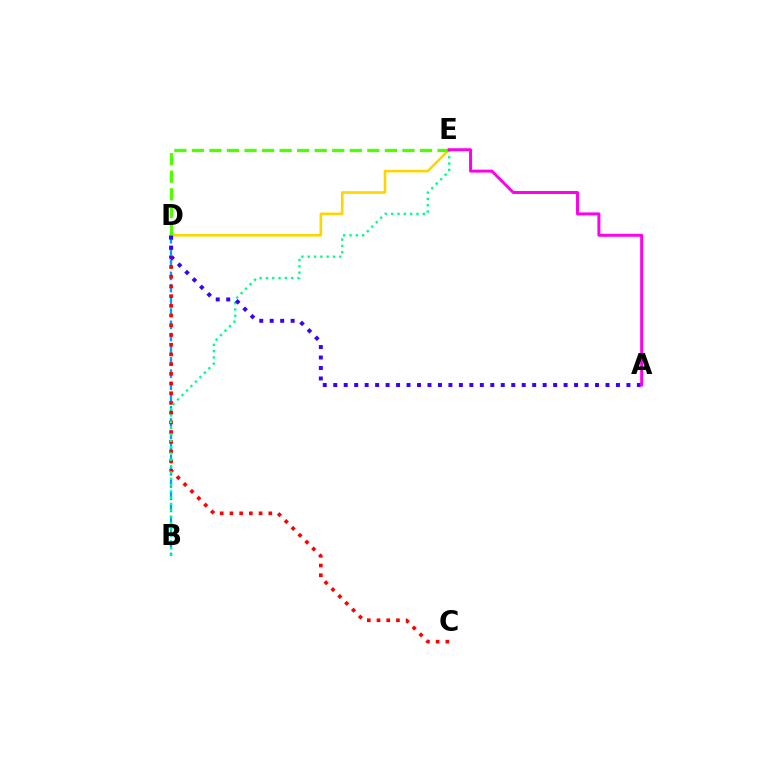{('B', 'D'): [{'color': '#009eff', 'line_style': 'dashed', 'thickness': 1.66}], ('C', 'D'): [{'color': '#ff0000', 'line_style': 'dotted', 'thickness': 2.64}], ('D', 'E'): [{'color': '#ffd500', 'line_style': 'solid', 'thickness': 1.89}, {'color': '#4fff00', 'line_style': 'dashed', 'thickness': 2.38}], ('B', 'E'): [{'color': '#00ff86', 'line_style': 'dotted', 'thickness': 1.72}], ('A', 'D'): [{'color': '#3700ff', 'line_style': 'dotted', 'thickness': 2.84}], ('A', 'E'): [{'color': '#ff00ed', 'line_style': 'solid', 'thickness': 2.14}]}